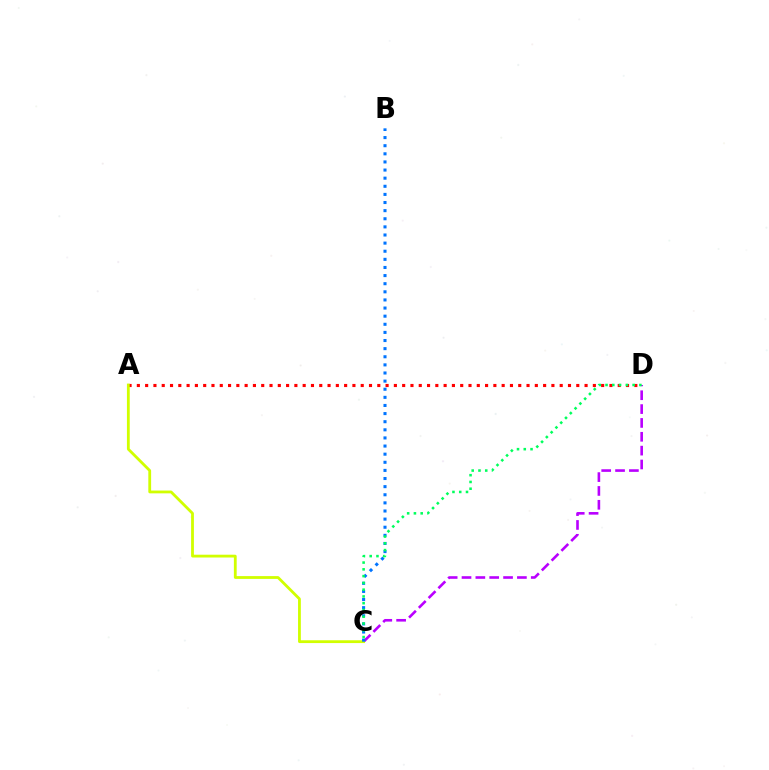{('C', 'D'): [{'color': '#b900ff', 'line_style': 'dashed', 'thickness': 1.88}, {'color': '#00ff5c', 'line_style': 'dotted', 'thickness': 1.84}], ('A', 'D'): [{'color': '#ff0000', 'line_style': 'dotted', 'thickness': 2.25}], ('A', 'C'): [{'color': '#d1ff00', 'line_style': 'solid', 'thickness': 2.02}], ('B', 'C'): [{'color': '#0074ff', 'line_style': 'dotted', 'thickness': 2.21}]}